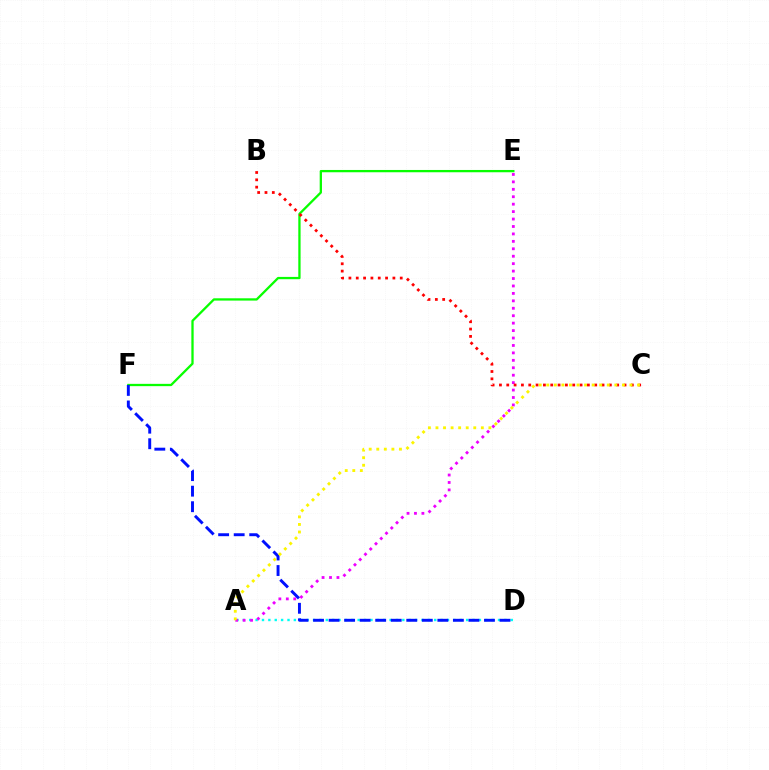{('A', 'D'): [{'color': '#00fff6', 'line_style': 'dotted', 'thickness': 1.73}], ('A', 'E'): [{'color': '#ee00ff', 'line_style': 'dotted', 'thickness': 2.02}], ('E', 'F'): [{'color': '#08ff00', 'line_style': 'solid', 'thickness': 1.65}], ('D', 'F'): [{'color': '#0010ff', 'line_style': 'dashed', 'thickness': 2.11}], ('B', 'C'): [{'color': '#ff0000', 'line_style': 'dotted', 'thickness': 1.99}], ('A', 'C'): [{'color': '#fcf500', 'line_style': 'dotted', 'thickness': 2.05}]}